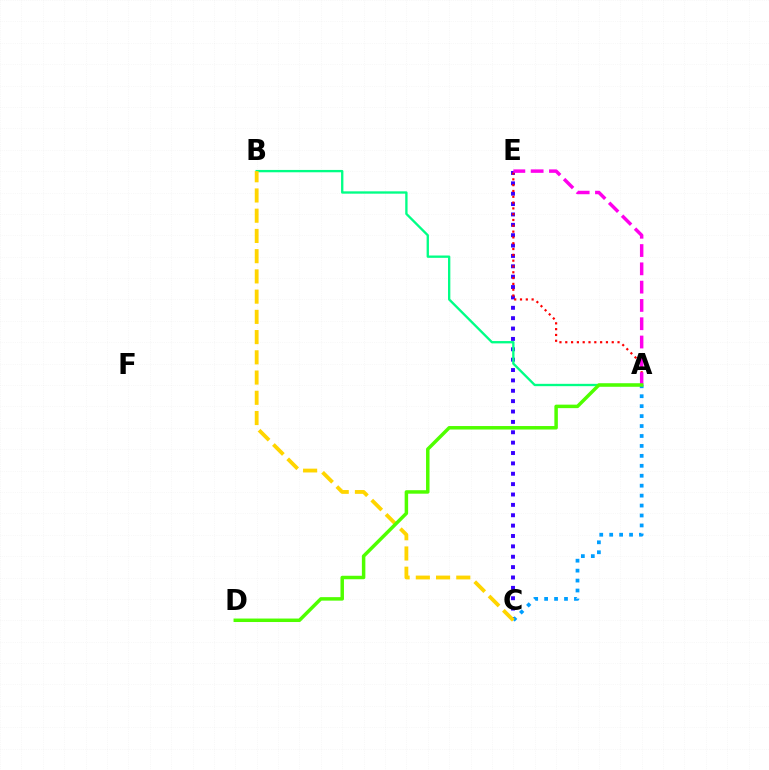{('C', 'E'): [{'color': '#3700ff', 'line_style': 'dotted', 'thickness': 2.82}], ('A', 'E'): [{'color': '#ff0000', 'line_style': 'dotted', 'thickness': 1.58}, {'color': '#ff00ed', 'line_style': 'dashed', 'thickness': 2.49}], ('A', 'B'): [{'color': '#00ff86', 'line_style': 'solid', 'thickness': 1.68}], ('A', 'C'): [{'color': '#009eff', 'line_style': 'dotted', 'thickness': 2.7}], ('B', 'C'): [{'color': '#ffd500', 'line_style': 'dashed', 'thickness': 2.75}], ('A', 'D'): [{'color': '#4fff00', 'line_style': 'solid', 'thickness': 2.51}]}